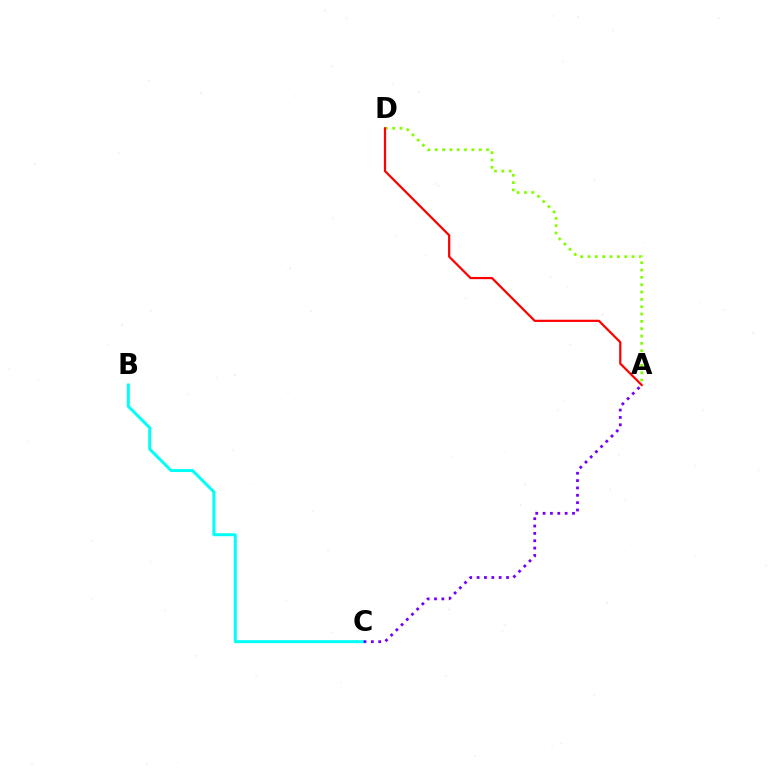{('A', 'D'): [{'color': '#84ff00', 'line_style': 'dotted', 'thickness': 1.99}, {'color': '#ff0000', 'line_style': 'solid', 'thickness': 1.6}], ('B', 'C'): [{'color': '#00fff6', 'line_style': 'solid', 'thickness': 2.16}], ('A', 'C'): [{'color': '#7200ff', 'line_style': 'dotted', 'thickness': 2.0}]}